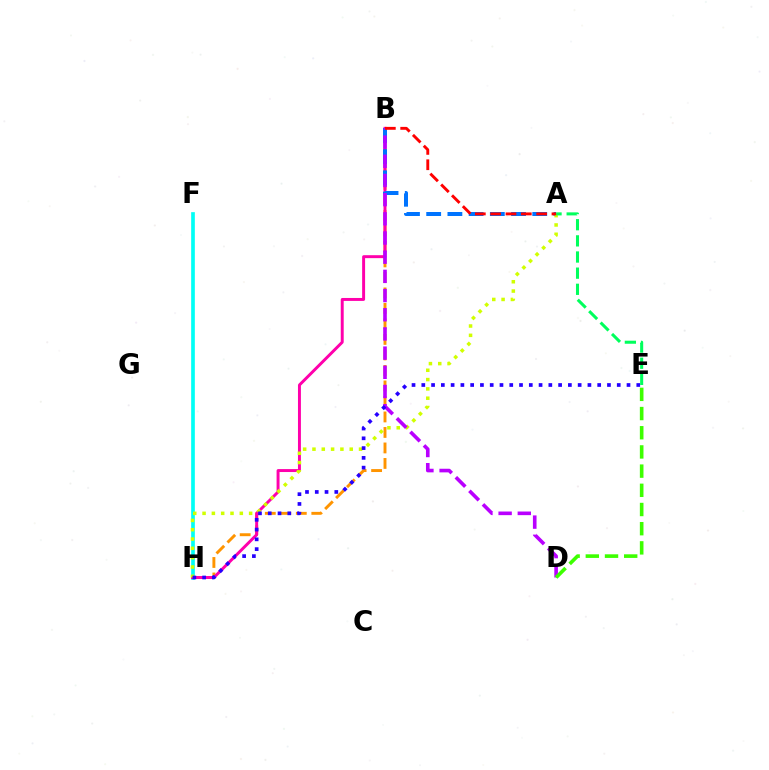{('B', 'H'): [{'color': '#ff9400', 'line_style': 'dashed', 'thickness': 2.11}, {'color': '#ff00ac', 'line_style': 'solid', 'thickness': 2.12}], ('F', 'H'): [{'color': '#00fff6', 'line_style': 'solid', 'thickness': 2.65}], ('A', 'B'): [{'color': '#0074ff', 'line_style': 'dashed', 'thickness': 2.88}, {'color': '#ff0000', 'line_style': 'dashed', 'thickness': 2.08}], ('A', 'H'): [{'color': '#d1ff00', 'line_style': 'dotted', 'thickness': 2.53}], ('B', 'D'): [{'color': '#b900ff', 'line_style': 'dashed', 'thickness': 2.61}], ('E', 'H'): [{'color': '#2500ff', 'line_style': 'dotted', 'thickness': 2.66}], ('D', 'E'): [{'color': '#3dff00', 'line_style': 'dashed', 'thickness': 2.61}], ('A', 'E'): [{'color': '#00ff5c', 'line_style': 'dashed', 'thickness': 2.19}]}